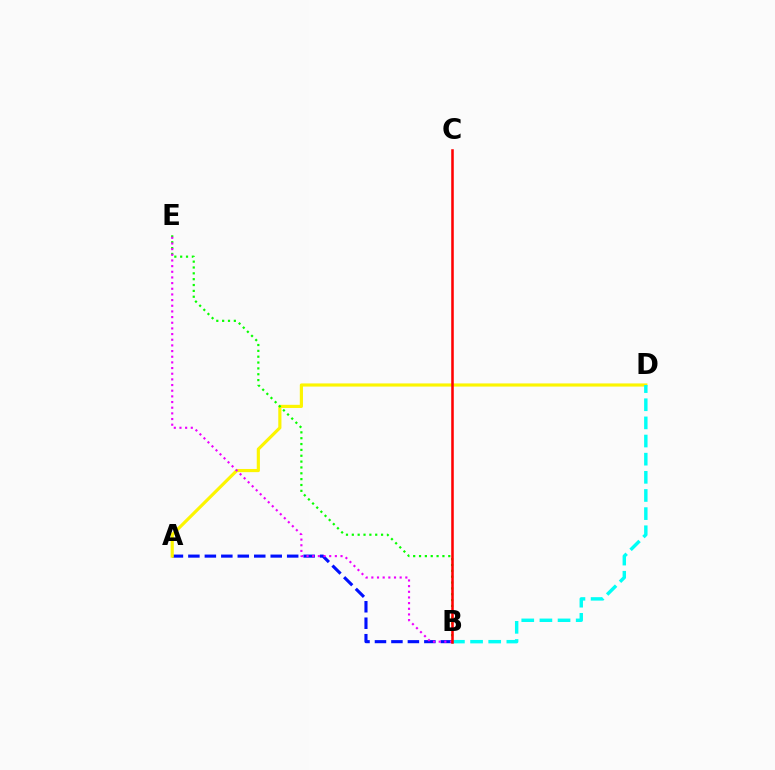{('A', 'B'): [{'color': '#0010ff', 'line_style': 'dashed', 'thickness': 2.24}], ('A', 'D'): [{'color': '#fcf500', 'line_style': 'solid', 'thickness': 2.27}], ('B', 'E'): [{'color': '#08ff00', 'line_style': 'dotted', 'thickness': 1.59}, {'color': '#ee00ff', 'line_style': 'dotted', 'thickness': 1.54}], ('B', 'D'): [{'color': '#00fff6', 'line_style': 'dashed', 'thickness': 2.47}], ('B', 'C'): [{'color': '#ff0000', 'line_style': 'solid', 'thickness': 1.83}]}